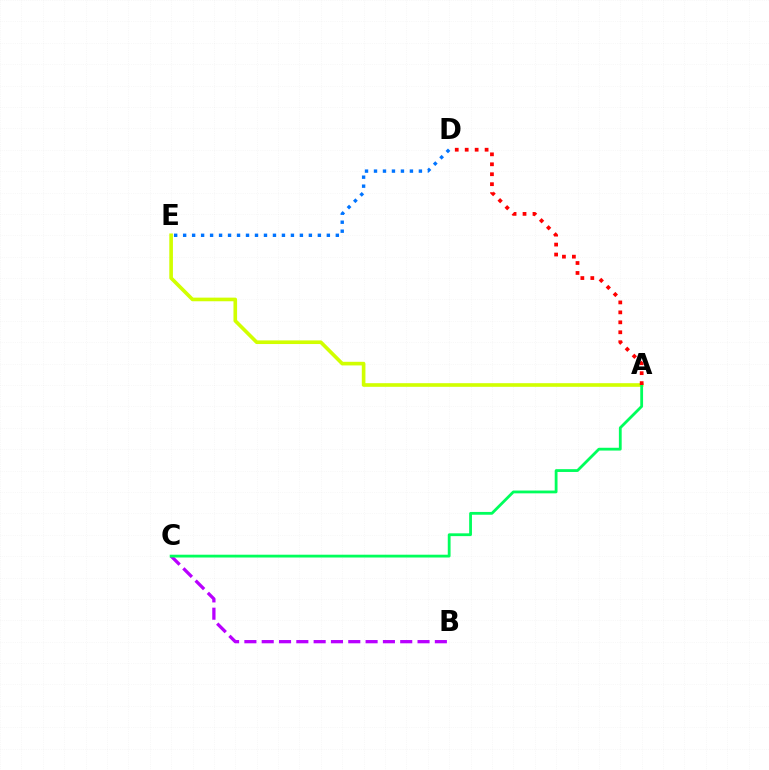{('B', 'C'): [{'color': '#b900ff', 'line_style': 'dashed', 'thickness': 2.35}], ('D', 'E'): [{'color': '#0074ff', 'line_style': 'dotted', 'thickness': 2.44}], ('A', 'E'): [{'color': '#d1ff00', 'line_style': 'solid', 'thickness': 2.62}], ('A', 'C'): [{'color': '#00ff5c', 'line_style': 'solid', 'thickness': 2.02}], ('A', 'D'): [{'color': '#ff0000', 'line_style': 'dotted', 'thickness': 2.7}]}